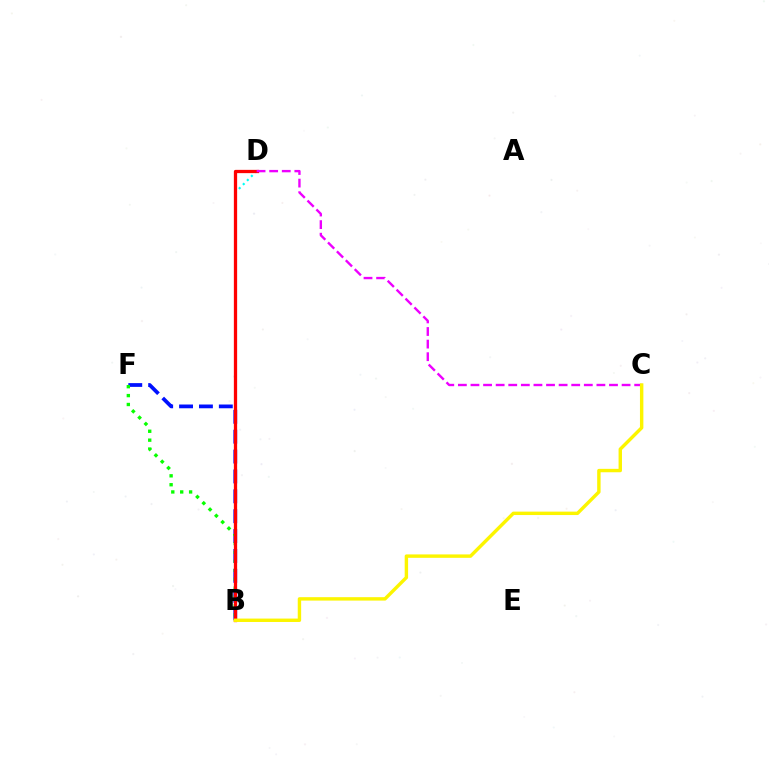{('B', 'F'): [{'color': '#0010ff', 'line_style': 'dashed', 'thickness': 2.7}, {'color': '#08ff00', 'line_style': 'dotted', 'thickness': 2.42}], ('B', 'D'): [{'color': '#00fff6', 'line_style': 'dotted', 'thickness': 1.56}, {'color': '#ff0000', 'line_style': 'solid', 'thickness': 2.35}], ('C', 'D'): [{'color': '#ee00ff', 'line_style': 'dashed', 'thickness': 1.71}], ('B', 'C'): [{'color': '#fcf500', 'line_style': 'solid', 'thickness': 2.45}]}